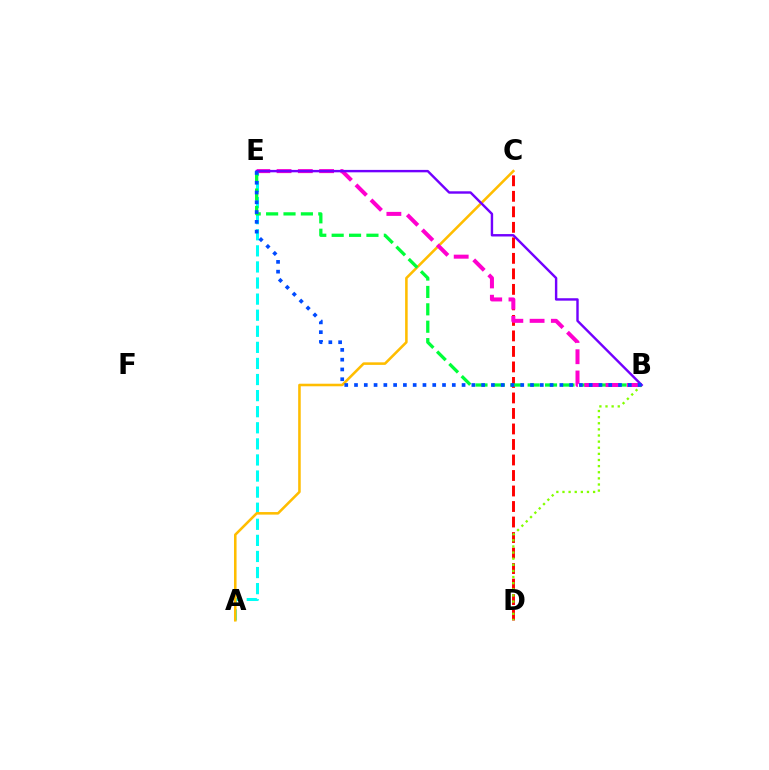{('C', 'D'): [{'color': '#ff0000', 'line_style': 'dashed', 'thickness': 2.11}], ('A', 'E'): [{'color': '#00fff6', 'line_style': 'dashed', 'thickness': 2.19}], ('A', 'C'): [{'color': '#ffbd00', 'line_style': 'solid', 'thickness': 1.84}], ('B', 'E'): [{'color': '#00ff39', 'line_style': 'dashed', 'thickness': 2.36}, {'color': '#ff00cf', 'line_style': 'dashed', 'thickness': 2.89}, {'color': '#7200ff', 'line_style': 'solid', 'thickness': 1.74}, {'color': '#004bff', 'line_style': 'dotted', 'thickness': 2.66}], ('B', 'D'): [{'color': '#84ff00', 'line_style': 'dotted', 'thickness': 1.66}]}